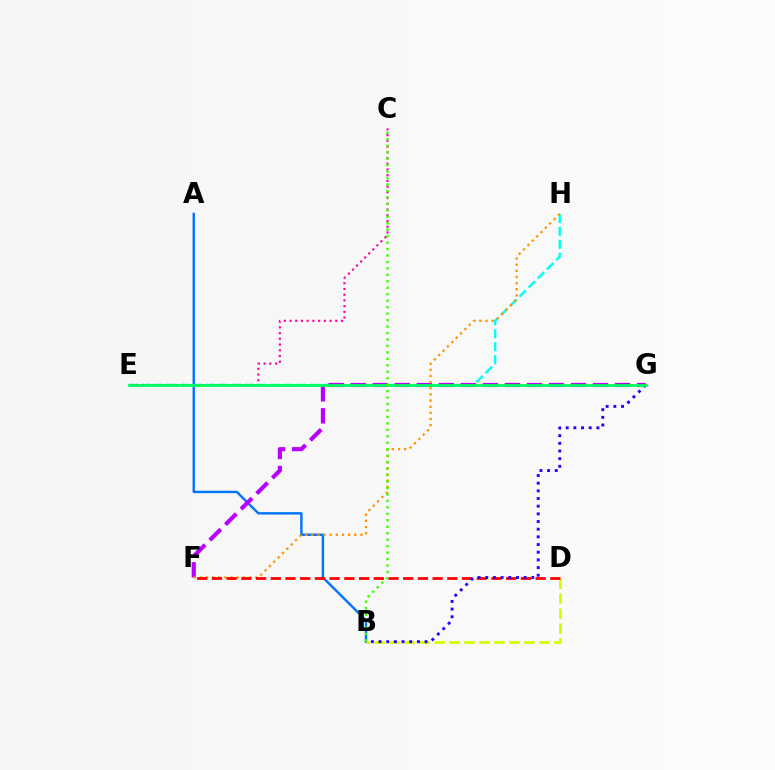{('E', 'H'): [{'color': '#00fff6', 'line_style': 'dashed', 'thickness': 1.76}], ('A', 'B'): [{'color': '#0074ff', 'line_style': 'solid', 'thickness': 1.72}], ('F', 'G'): [{'color': '#b900ff', 'line_style': 'dashed', 'thickness': 2.99}], ('F', 'H'): [{'color': '#ff9400', 'line_style': 'dotted', 'thickness': 1.67}], ('C', 'E'): [{'color': '#ff00ac', 'line_style': 'dotted', 'thickness': 1.56}], ('B', 'D'): [{'color': '#d1ff00', 'line_style': 'dashed', 'thickness': 2.03}], ('D', 'F'): [{'color': '#ff0000', 'line_style': 'dashed', 'thickness': 2.0}], ('B', 'G'): [{'color': '#2500ff', 'line_style': 'dotted', 'thickness': 2.08}], ('E', 'G'): [{'color': '#00ff5c', 'line_style': 'solid', 'thickness': 2.0}], ('B', 'C'): [{'color': '#3dff00', 'line_style': 'dotted', 'thickness': 1.75}]}